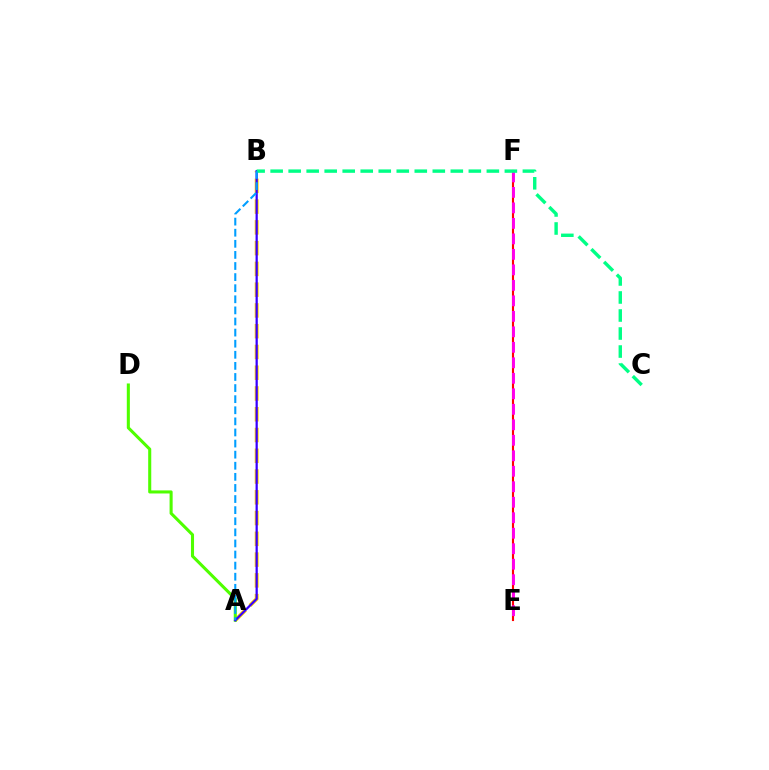{('E', 'F'): [{'color': '#ff0000', 'line_style': 'solid', 'thickness': 1.53}, {'color': '#ff00ed', 'line_style': 'dashed', 'thickness': 2.1}], ('A', 'B'): [{'color': '#ffd500', 'line_style': 'dashed', 'thickness': 2.82}, {'color': '#3700ff', 'line_style': 'solid', 'thickness': 1.61}, {'color': '#009eff', 'line_style': 'dashed', 'thickness': 1.51}], ('A', 'D'): [{'color': '#4fff00', 'line_style': 'solid', 'thickness': 2.21}], ('B', 'C'): [{'color': '#00ff86', 'line_style': 'dashed', 'thickness': 2.45}]}